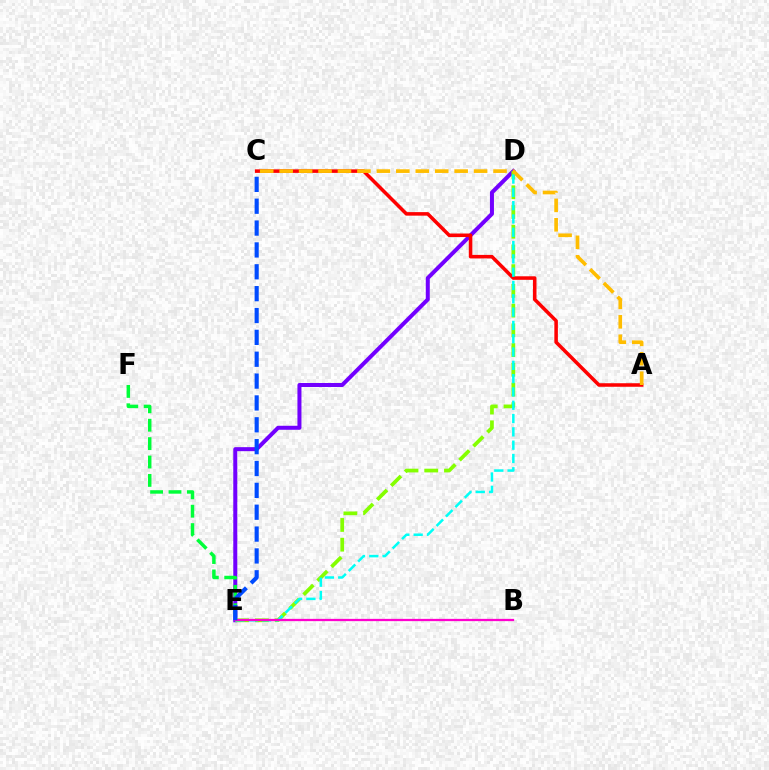{('D', 'E'): [{'color': '#7200ff', 'line_style': 'solid', 'thickness': 2.89}, {'color': '#84ff00', 'line_style': 'dashed', 'thickness': 2.68}, {'color': '#00fff6', 'line_style': 'dashed', 'thickness': 1.81}], ('E', 'F'): [{'color': '#00ff39', 'line_style': 'dashed', 'thickness': 2.5}], ('A', 'C'): [{'color': '#ff0000', 'line_style': 'solid', 'thickness': 2.54}, {'color': '#ffbd00', 'line_style': 'dashed', 'thickness': 2.64}], ('B', 'E'): [{'color': '#ff00cf', 'line_style': 'solid', 'thickness': 1.64}], ('C', 'E'): [{'color': '#004bff', 'line_style': 'dashed', 'thickness': 2.97}]}